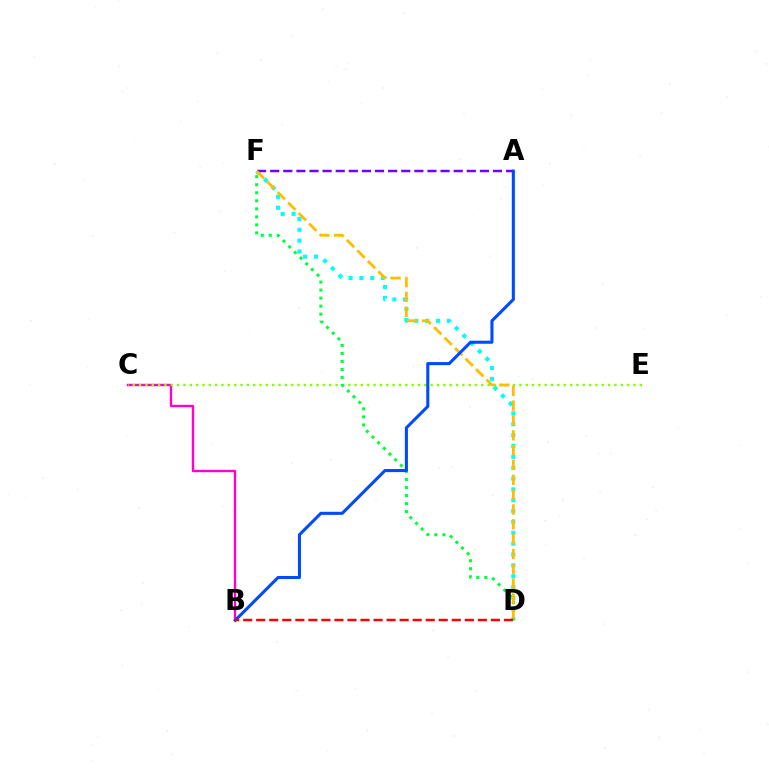{('D', 'F'): [{'color': '#00fff6', 'line_style': 'dotted', 'thickness': 2.95}, {'color': '#00ff39', 'line_style': 'dotted', 'thickness': 2.18}, {'color': '#ffbd00', 'line_style': 'dashed', 'thickness': 2.02}], ('B', 'C'): [{'color': '#ff00cf', 'line_style': 'solid', 'thickness': 1.72}], ('A', 'F'): [{'color': '#7200ff', 'line_style': 'dashed', 'thickness': 1.78}], ('C', 'E'): [{'color': '#84ff00', 'line_style': 'dotted', 'thickness': 1.72}], ('A', 'B'): [{'color': '#004bff', 'line_style': 'solid', 'thickness': 2.21}], ('B', 'D'): [{'color': '#ff0000', 'line_style': 'dashed', 'thickness': 1.77}]}